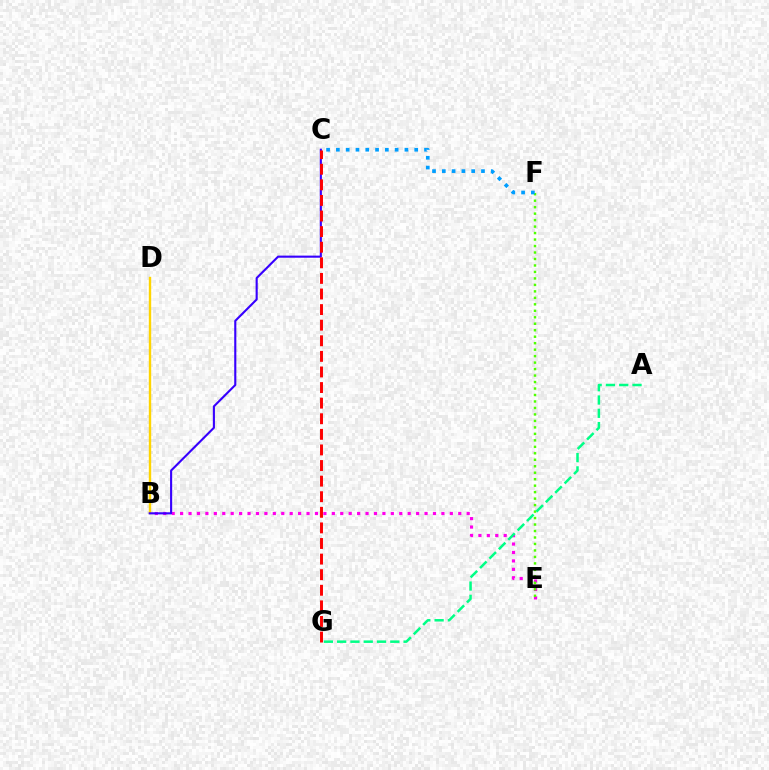{('B', 'E'): [{'color': '#ff00ed', 'line_style': 'dotted', 'thickness': 2.29}], ('B', 'D'): [{'color': '#ffd500', 'line_style': 'solid', 'thickness': 1.73}], ('E', 'F'): [{'color': '#4fff00', 'line_style': 'dotted', 'thickness': 1.76}], ('B', 'C'): [{'color': '#3700ff', 'line_style': 'solid', 'thickness': 1.52}], ('C', 'F'): [{'color': '#009eff', 'line_style': 'dotted', 'thickness': 2.66}], ('A', 'G'): [{'color': '#00ff86', 'line_style': 'dashed', 'thickness': 1.81}], ('C', 'G'): [{'color': '#ff0000', 'line_style': 'dashed', 'thickness': 2.12}]}